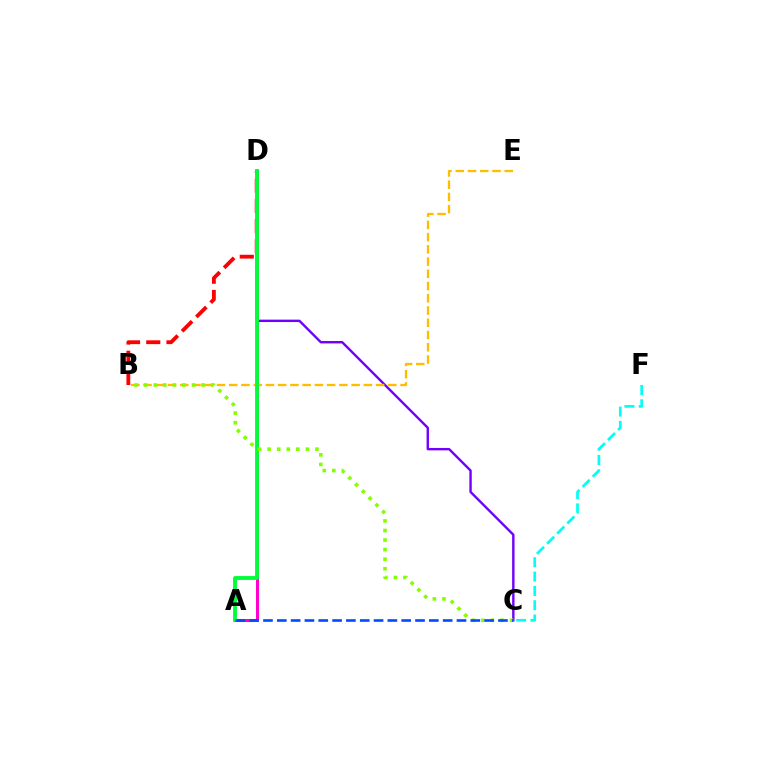{('B', 'D'): [{'color': '#ff0000', 'line_style': 'dashed', 'thickness': 2.75}], ('A', 'D'): [{'color': '#ff00cf', 'line_style': 'solid', 'thickness': 2.19}, {'color': '#00ff39', 'line_style': 'solid', 'thickness': 2.78}], ('C', 'D'): [{'color': '#7200ff', 'line_style': 'solid', 'thickness': 1.73}], ('C', 'F'): [{'color': '#00fff6', 'line_style': 'dashed', 'thickness': 1.95}], ('B', 'E'): [{'color': '#ffbd00', 'line_style': 'dashed', 'thickness': 1.66}], ('B', 'C'): [{'color': '#84ff00', 'line_style': 'dotted', 'thickness': 2.6}], ('A', 'C'): [{'color': '#004bff', 'line_style': 'dashed', 'thickness': 1.88}]}